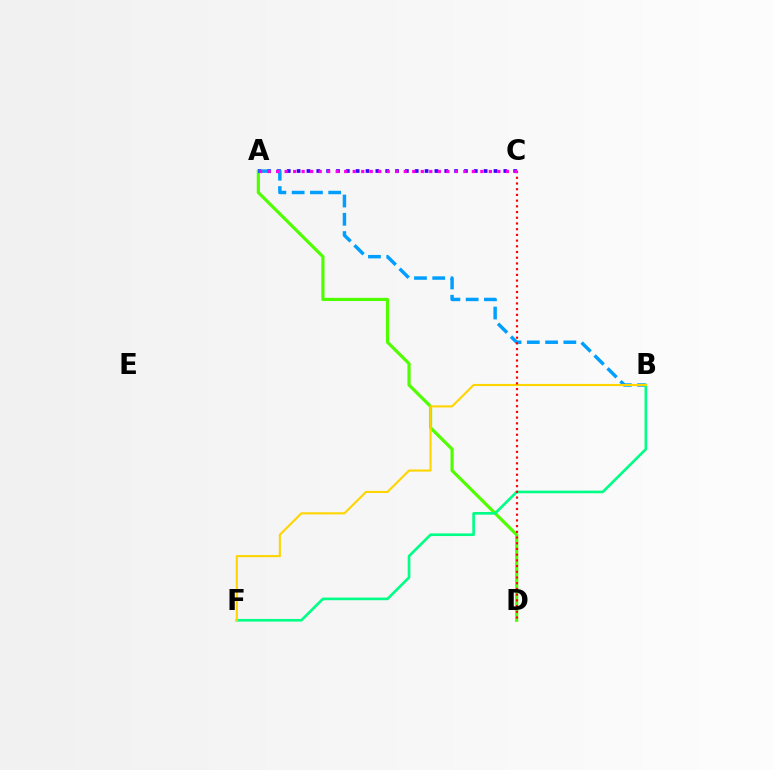{('A', 'D'): [{'color': '#4fff00', 'line_style': 'solid', 'thickness': 2.28}], ('A', 'C'): [{'color': '#3700ff', 'line_style': 'dotted', 'thickness': 2.67}, {'color': '#ff00ed', 'line_style': 'dotted', 'thickness': 2.31}], ('A', 'B'): [{'color': '#009eff', 'line_style': 'dashed', 'thickness': 2.48}], ('B', 'F'): [{'color': '#00ff86', 'line_style': 'solid', 'thickness': 1.91}, {'color': '#ffd500', 'line_style': 'solid', 'thickness': 1.52}], ('C', 'D'): [{'color': '#ff0000', 'line_style': 'dotted', 'thickness': 1.55}]}